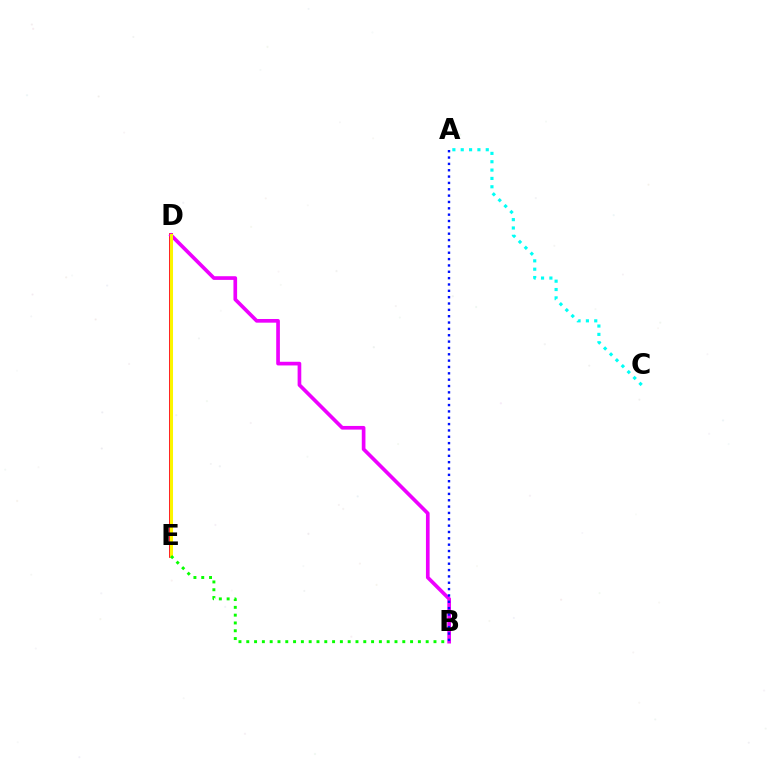{('D', 'E'): [{'color': '#ff0000', 'line_style': 'solid', 'thickness': 2.67}, {'color': '#fcf500', 'line_style': 'solid', 'thickness': 2.18}], ('B', 'D'): [{'color': '#ee00ff', 'line_style': 'solid', 'thickness': 2.64}], ('A', 'B'): [{'color': '#0010ff', 'line_style': 'dotted', 'thickness': 1.72}], ('B', 'E'): [{'color': '#08ff00', 'line_style': 'dotted', 'thickness': 2.12}], ('A', 'C'): [{'color': '#00fff6', 'line_style': 'dotted', 'thickness': 2.27}]}